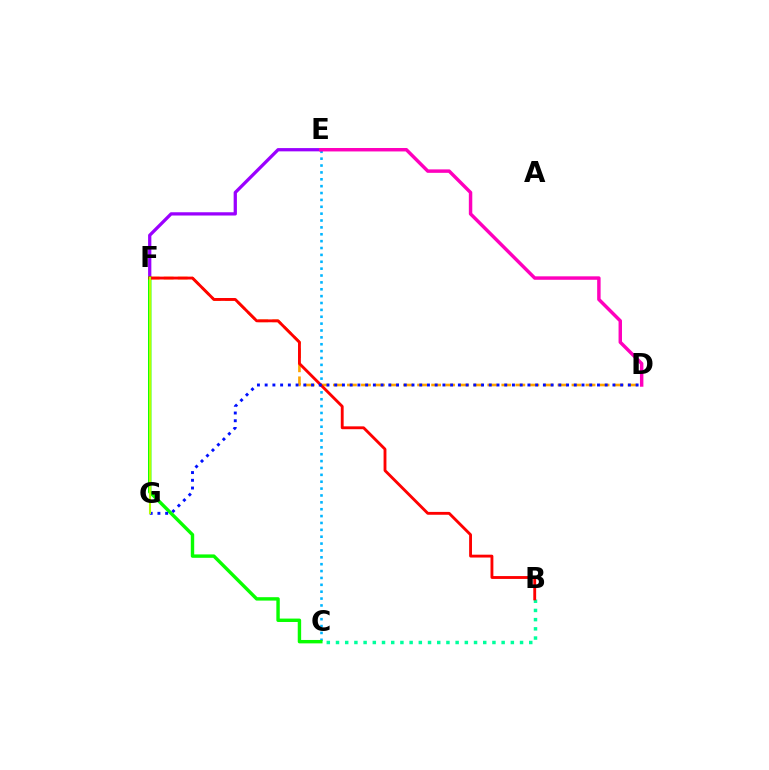{('C', 'E'): [{'color': '#00b5ff', 'line_style': 'dotted', 'thickness': 1.87}], ('B', 'C'): [{'color': '#00ff9d', 'line_style': 'dotted', 'thickness': 2.5}], ('E', 'F'): [{'color': '#9b00ff', 'line_style': 'solid', 'thickness': 2.35}], ('C', 'F'): [{'color': '#08ff00', 'line_style': 'solid', 'thickness': 2.45}], ('D', 'F'): [{'color': '#ffa500', 'line_style': 'dashed', 'thickness': 1.91}], ('D', 'E'): [{'color': '#ff00bd', 'line_style': 'solid', 'thickness': 2.48}], ('B', 'F'): [{'color': '#ff0000', 'line_style': 'solid', 'thickness': 2.06}], ('D', 'G'): [{'color': '#0010ff', 'line_style': 'dotted', 'thickness': 2.1}], ('F', 'G'): [{'color': '#b3ff00', 'line_style': 'solid', 'thickness': 1.5}]}